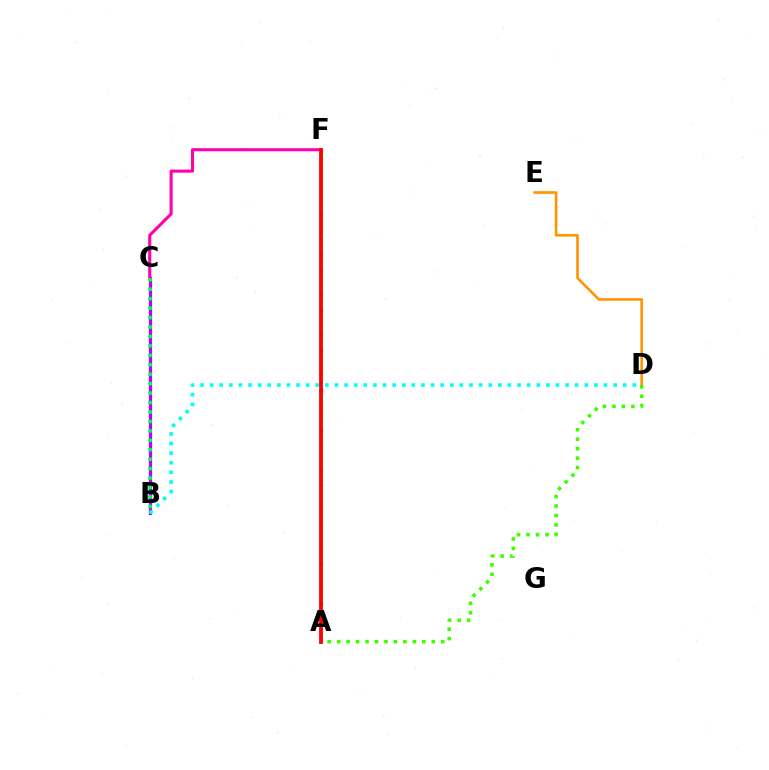{('B', 'C'): [{'color': '#0074ff', 'line_style': 'dotted', 'thickness': 2.0}, {'color': '#b900ff', 'line_style': 'solid', 'thickness': 2.33}, {'color': '#00ff5c', 'line_style': 'dotted', 'thickness': 2.57}], ('C', 'F'): [{'color': '#ff00ac', 'line_style': 'solid', 'thickness': 2.21}], ('A', 'F'): [{'color': '#2500ff', 'line_style': 'dotted', 'thickness': 2.16}, {'color': '#d1ff00', 'line_style': 'dashed', 'thickness': 1.82}, {'color': '#ff0000', 'line_style': 'solid', 'thickness': 2.73}], ('D', 'E'): [{'color': '#ff9400', 'line_style': 'solid', 'thickness': 1.88}], ('B', 'D'): [{'color': '#00fff6', 'line_style': 'dotted', 'thickness': 2.61}], ('A', 'D'): [{'color': '#3dff00', 'line_style': 'dotted', 'thickness': 2.57}]}